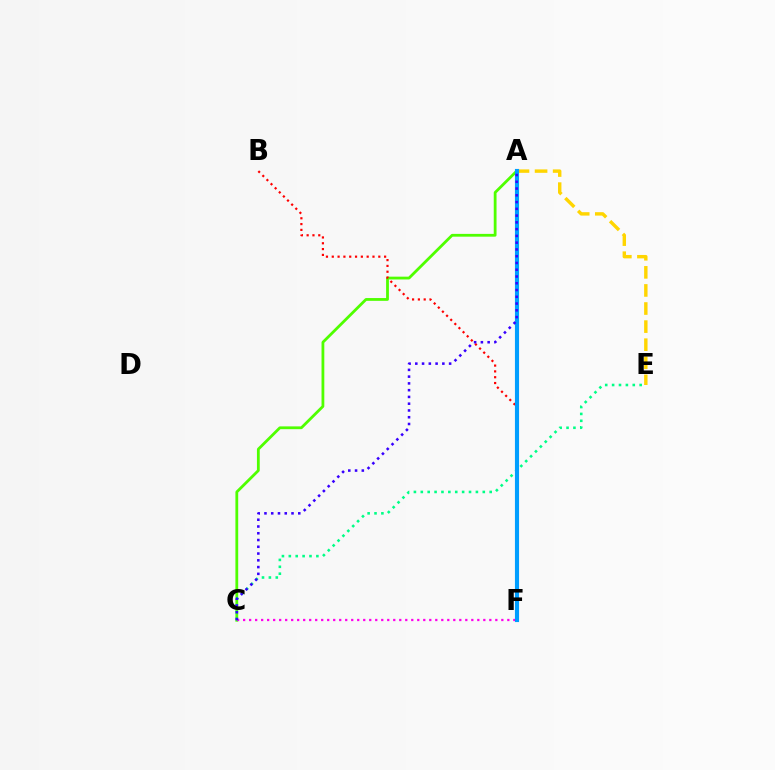{('A', 'C'): [{'color': '#4fff00', 'line_style': 'solid', 'thickness': 2.01}, {'color': '#3700ff', 'line_style': 'dotted', 'thickness': 1.84}], ('C', 'F'): [{'color': '#ff00ed', 'line_style': 'dotted', 'thickness': 1.63}], ('A', 'E'): [{'color': '#ffd500', 'line_style': 'dashed', 'thickness': 2.46}], ('C', 'E'): [{'color': '#00ff86', 'line_style': 'dotted', 'thickness': 1.87}], ('B', 'F'): [{'color': '#ff0000', 'line_style': 'dotted', 'thickness': 1.58}], ('A', 'F'): [{'color': '#009eff', 'line_style': 'solid', 'thickness': 2.97}]}